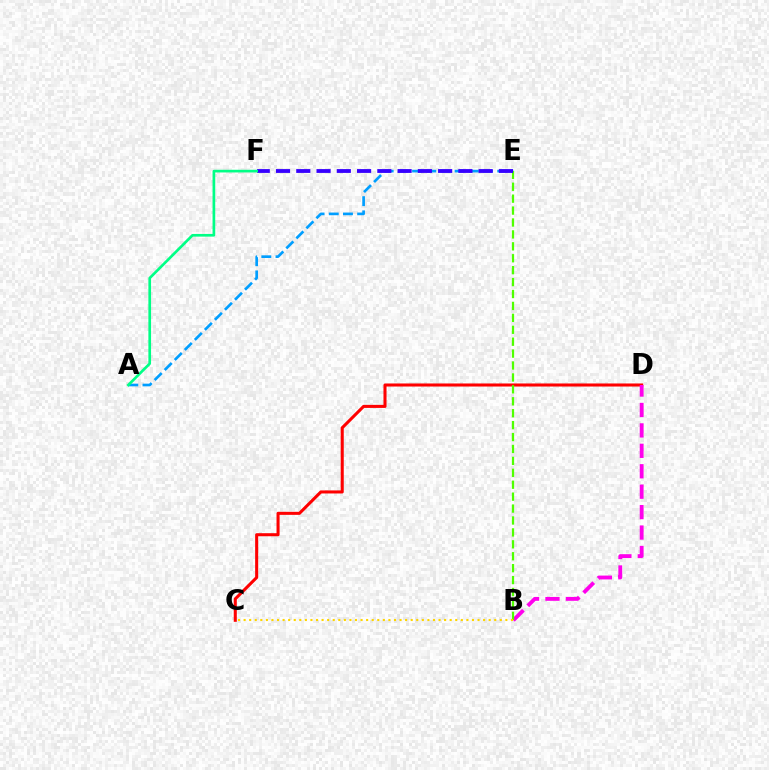{('A', 'E'): [{'color': '#009eff', 'line_style': 'dashed', 'thickness': 1.93}], ('C', 'D'): [{'color': '#ff0000', 'line_style': 'solid', 'thickness': 2.2}], ('B', 'D'): [{'color': '#ff00ed', 'line_style': 'dashed', 'thickness': 2.78}], ('B', 'E'): [{'color': '#4fff00', 'line_style': 'dashed', 'thickness': 1.62}], ('E', 'F'): [{'color': '#3700ff', 'line_style': 'dashed', 'thickness': 2.75}], ('A', 'F'): [{'color': '#00ff86', 'line_style': 'solid', 'thickness': 1.93}], ('B', 'C'): [{'color': '#ffd500', 'line_style': 'dotted', 'thickness': 1.51}]}